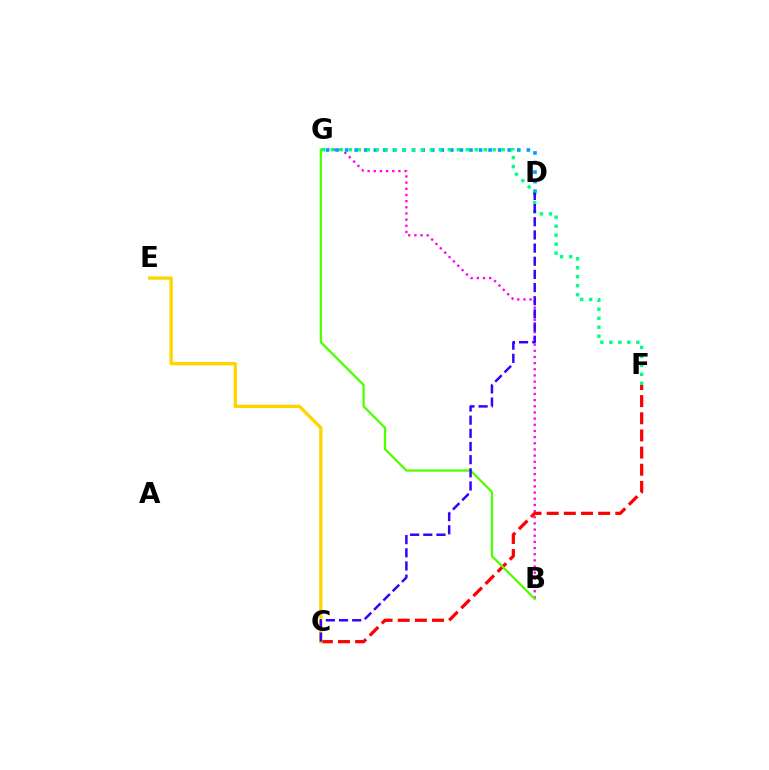{('B', 'G'): [{'color': '#ff00ed', 'line_style': 'dotted', 'thickness': 1.67}, {'color': '#4fff00', 'line_style': 'solid', 'thickness': 1.64}], ('C', 'F'): [{'color': '#ff0000', 'line_style': 'dashed', 'thickness': 2.33}], ('C', 'E'): [{'color': '#ffd500', 'line_style': 'solid', 'thickness': 2.41}], ('D', 'G'): [{'color': '#009eff', 'line_style': 'dotted', 'thickness': 2.6}], ('F', 'G'): [{'color': '#00ff86', 'line_style': 'dotted', 'thickness': 2.44}], ('C', 'D'): [{'color': '#3700ff', 'line_style': 'dashed', 'thickness': 1.79}]}